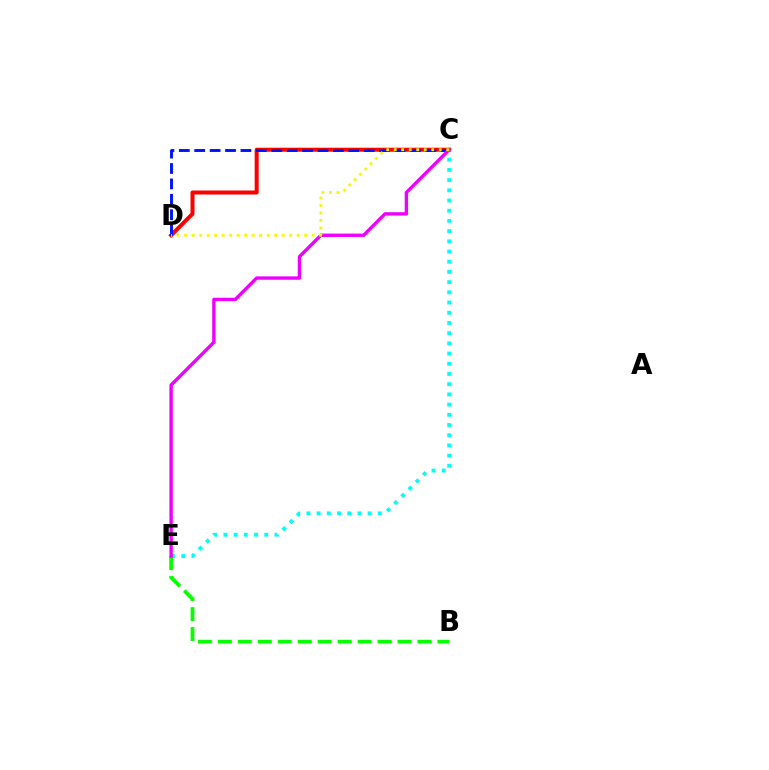{('C', 'D'): [{'color': '#ff0000', 'line_style': 'solid', 'thickness': 2.89}, {'color': '#0010ff', 'line_style': 'dashed', 'thickness': 2.09}, {'color': '#fcf500', 'line_style': 'dotted', 'thickness': 2.04}], ('C', 'E'): [{'color': '#00fff6', 'line_style': 'dotted', 'thickness': 2.77}, {'color': '#ee00ff', 'line_style': 'solid', 'thickness': 2.43}], ('B', 'E'): [{'color': '#08ff00', 'line_style': 'dashed', 'thickness': 2.71}]}